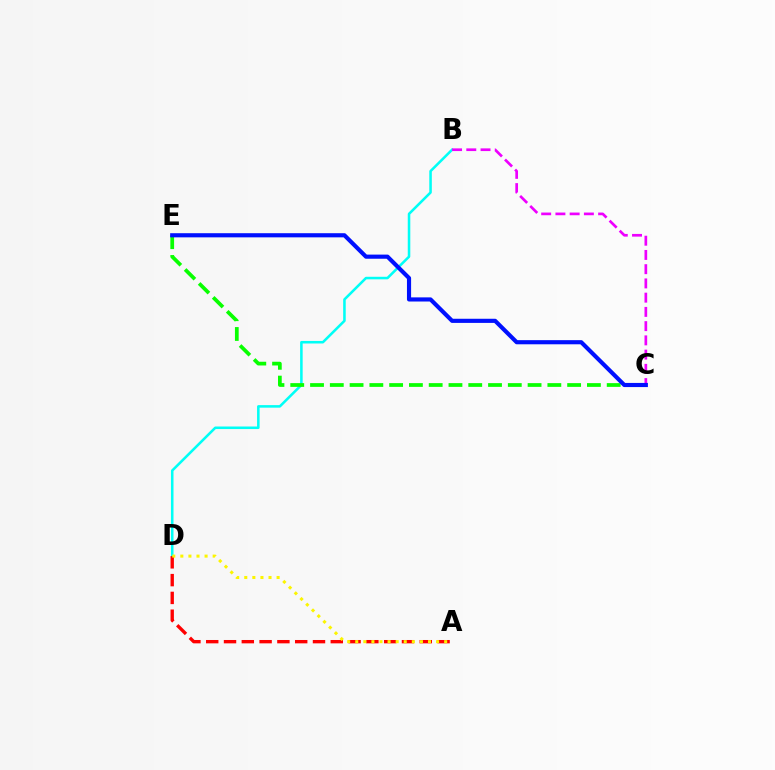{('B', 'D'): [{'color': '#00fff6', 'line_style': 'solid', 'thickness': 1.83}], ('A', 'D'): [{'color': '#ff0000', 'line_style': 'dashed', 'thickness': 2.42}, {'color': '#fcf500', 'line_style': 'dotted', 'thickness': 2.2}], ('B', 'C'): [{'color': '#ee00ff', 'line_style': 'dashed', 'thickness': 1.93}], ('C', 'E'): [{'color': '#08ff00', 'line_style': 'dashed', 'thickness': 2.69}, {'color': '#0010ff', 'line_style': 'solid', 'thickness': 2.98}]}